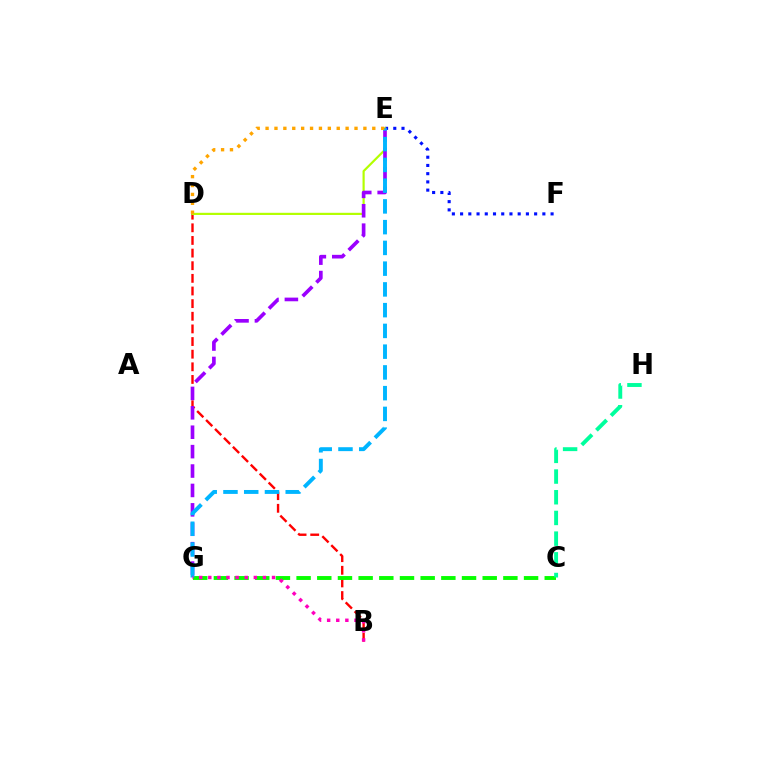{('B', 'D'): [{'color': '#ff0000', 'line_style': 'dashed', 'thickness': 1.72}], ('E', 'F'): [{'color': '#0010ff', 'line_style': 'dotted', 'thickness': 2.24}], ('C', 'G'): [{'color': '#08ff00', 'line_style': 'dashed', 'thickness': 2.81}], ('D', 'E'): [{'color': '#b3ff00', 'line_style': 'solid', 'thickness': 1.57}, {'color': '#ffa500', 'line_style': 'dotted', 'thickness': 2.42}], ('E', 'G'): [{'color': '#9b00ff', 'line_style': 'dashed', 'thickness': 2.64}, {'color': '#00b5ff', 'line_style': 'dashed', 'thickness': 2.82}], ('C', 'H'): [{'color': '#00ff9d', 'line_style': 'dashed', 'thickness': 2.81}], ('B', 'G'): [{'color': '#ff00bd', 'line_style': 'dotted', 'thickness': 2.47}]}